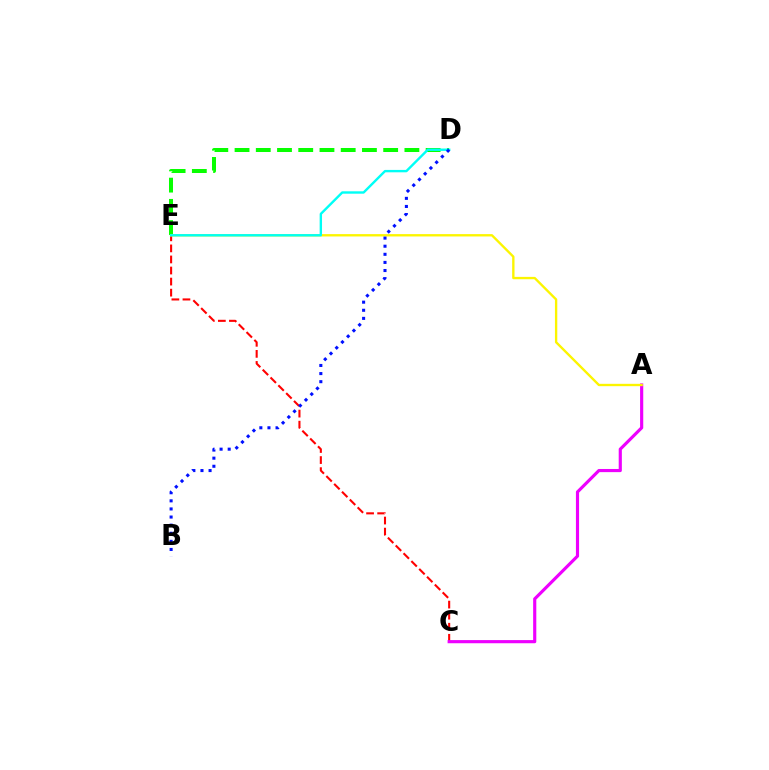{('C', 'E'): [{'color': '#ff0000', 'line_style': 'dashed', 'thickness': 1.5}], ('D', 'E'): [{'color': '#08ff00', 'line_style': 'dashed', 'thickness': 2.88}, {'color': '#00fff6', 'line_style': 'solid', 'thickness': 1.72}], ('A', 'C'): [{'color': '#ee00ff', 'line_style': 'solid', 'thickness': 2.27}], ('A', 'E'): [{'color': '#fcf500', 'line_style': 'solid', 'thickness': 1.69}], ('B', 'D'): [{'color': '#0010ff', 'line_style': 'dotted', 'thickness': 2.2}]}